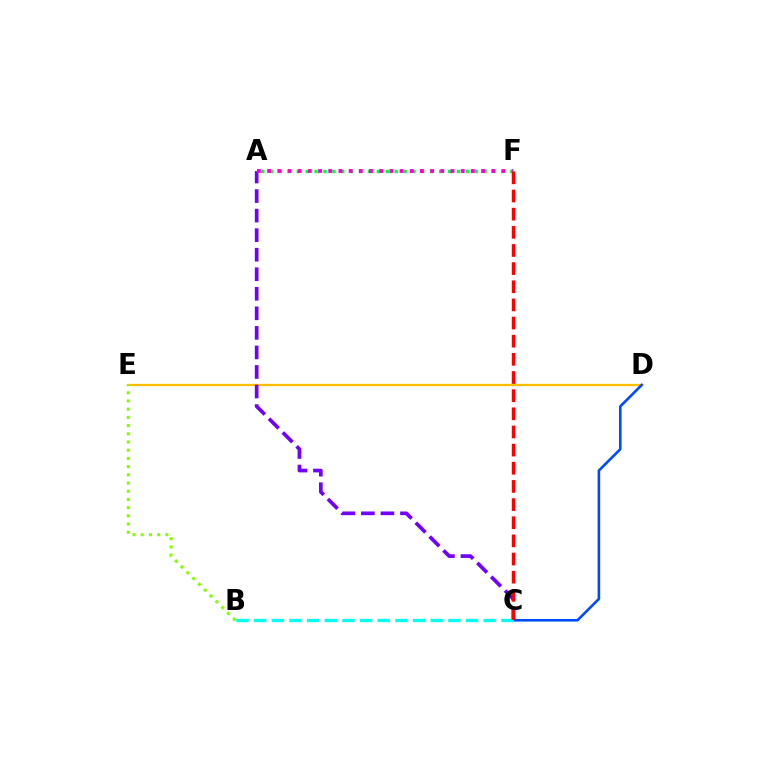{('D', 'E'): [{'color': '#ffbd00', 'line_style': 'solid', 'thickness': 1.64}], ('A', 'C'): [{'color': '#7200ff', 'line_style': 'dashed', 'thickness': 2.66}], ('A', 'F'): [{'color': '#00ff39', 'line_style': 'dotted', 'thickness': 2.42}, {'color': '#ff00cf', 'line_style': 'dotted', 'thickness': 2.77}], ('B', 'E'): [{'color': '#84ff00', 'line_style': 'dotted', 'thickness': 2.23}], ('C', 'D'): [{'color': '#004bff', 'line_style': 'solid', 'thickness': 1.87}], ('B', 'C'): [{'color': '#00fff6', 'line_style': 'dashed', 'thickness': 2.4}], ('C', 'F'): [{'color': '#ff0000', 'line_style': 'dashed', 'thickness': 2.47}]}